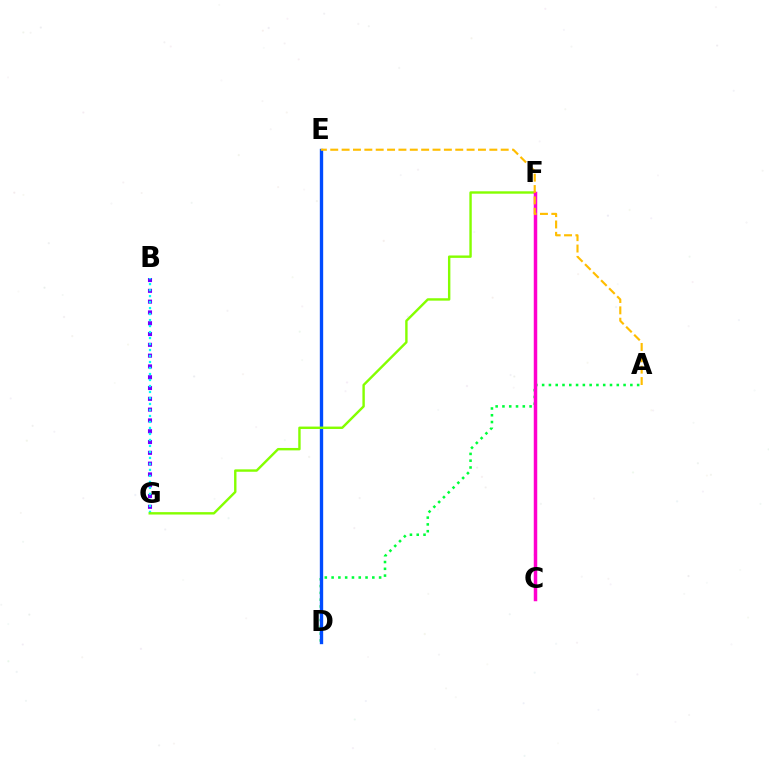{('B', 'G'): [{'color': '#7200ff', 'line_style': 'dotted', 'thickness': 2.93}, {'color': '#00fff6', 'line_style': 'dotted', 'thickness': 1.63}], ('A', 'D'): [{'color': '#00ff39', 'line_style': 'dotted', 'thickness': 1.84}], ('D', 'E'): [{'color': '#004bff', 'line_style': 'solid', 'thickness': 2.41}], ('F', 'G'): [{'color': '#84ff00', 'line_style': 'solid', 'thickness': 1.73}], ('C', 'F'): [{'color': '#ff0000', 'line_style': 'solid', 'thickness': 1.85}, {'color': '#ff00cf', 'line_style': 'solid', 'thickness': 2.51}], ('A', 'E'): [{'color': '#ffbd00', 'line_style': 'dashed', 'thickness': 1.54}]}